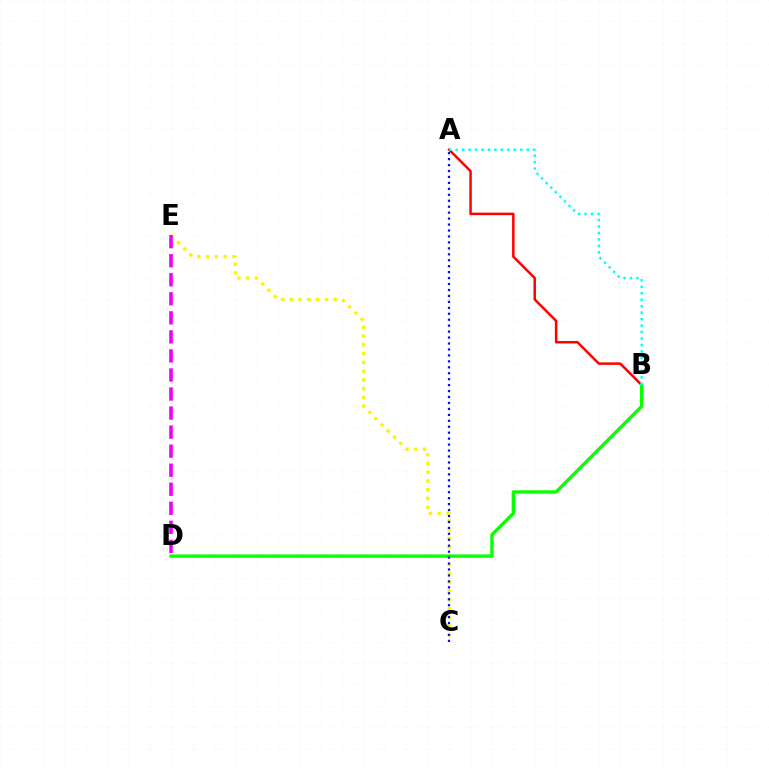{('A', 'B'): [{'color': '#ff0000', 'line_style': 'solid', 'thickness': 1.79}, {'color': '#00fff6', 'line_style': 'dotted', 'thickness': 1.76}], ('C', 'E'): [{'color': '#fcf500', 'line_style': 'dotted', 'thickness': 2.38}], ('B', 'D'): [{'color': '#08ff00', 'line_style': 'solid', 'thickness': 2.41}], ('D', 'E'): [{'color': '#ee00ff', 'line_style': 'dashed', 'thickness': 2.59}], ('A', 'C'): [{'color': '#0010ff', 'line_style': 'dotted', 'thickness': 1.62}]}